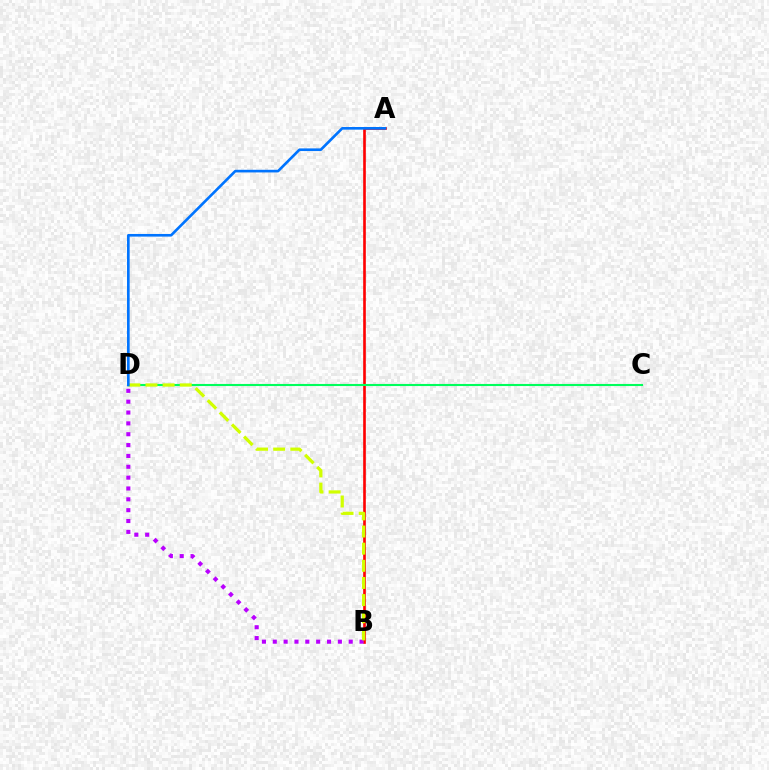{('A', 'B'): [{'color': '#ff0000', 'line_style': 'solid', 'thickness': 1.9}], ('C', 'D'): [{'color': '#00ff5c', 'line_style': 'solid', 'thickness': 1.51}], ('B', 'D'): [{'color': '#b900ff', 'line_style': 'dotted', 'thickness': 2.95}, {'color': '#d1ff00', 'line_style': 'dashed', 'thickness': 2.33}], ('A', 'D'): [{'color': '#0074ff', 'line_style': 'solid', 'thickness': 1.9}]}